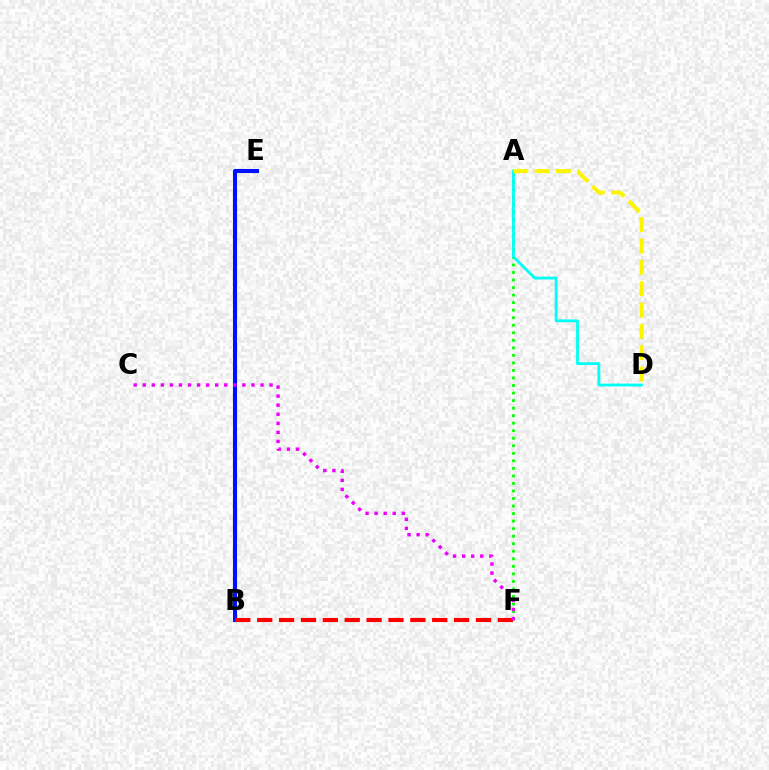{('A', 'F'): [{'color': '#08ff00', 'line_style': 'dotted', 'thickness': 2.05}], ('A', 'D'): [{'color': '#00fff6', 'line_style': 'solid', 'thickness': 2.02}, {'color': '#fcf500', 'line_style': 'dashed', 'thickness': 2.9}], ('B', 'E'): [{'color': '#0010ff', 'line_style': 'solid', 'thickness': 2.95}], ('B', 'F'): [{'color': '#ff0000', 'line_style': 'dashed', 'thickness': 2.97}], ('C', 'F'): [{'color': '#ee00ff', 'line_style': 'dotted', 'thickness': 2.46}]}